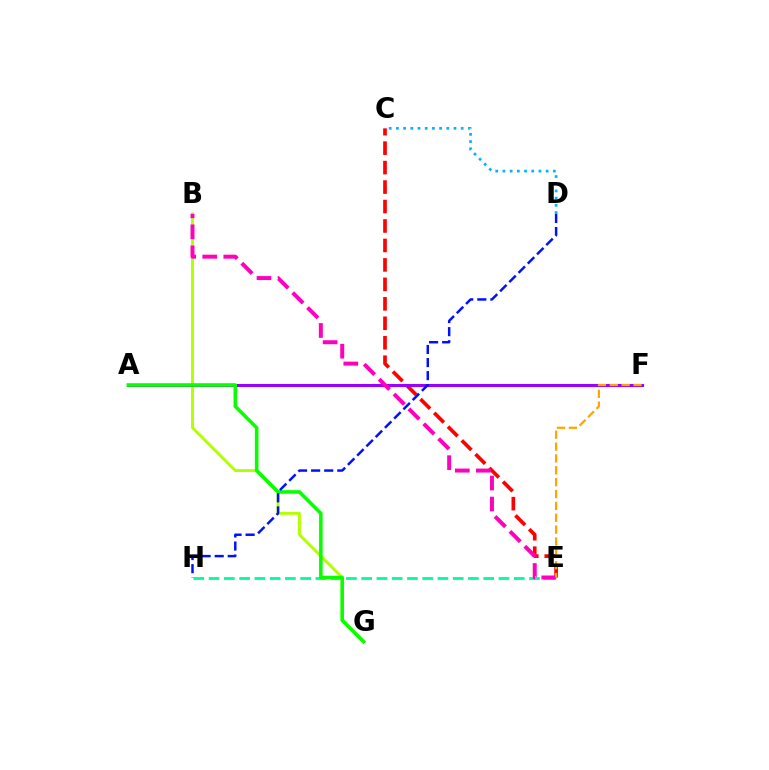{('E', 'H'): [{'color': '#00ff9d', 'line_style': 'dashed', 'thickness': 2.07}], ('C', 'D'): [{'color': '#00b5ff', 'line_style': 'dotted', 'thickness': 1.96}], ('C', 'E'): [{'color': '#ff0000', 'line_style': 'dashed', 'thickness': 2.64}], ('B', 'G'): [{'color': '#b3ff00', 'line_style': 'solid', 'thickness': 2.09}], ('A', 'F'): [{'color': '#9b00ff', 'line_style': 'solid', 'thickness': 2.2}], ('B', 'E'): [{'color': '#ff00bd', 'line_style': 'dashed', 'thickness': 2.86}], ('A', 'G'): [{'color': '#08ff00', 'line_style': 'solid', 'thickness': 2.57}], ('E', 'F'): [{'color': '#ffa500', 'line_style': 'dashed', 'thickness': 1.61}], ('D', 'H'): [{'color': '#0010ff', 'line_style': 'dashed', 'thickness': 1.78}]}